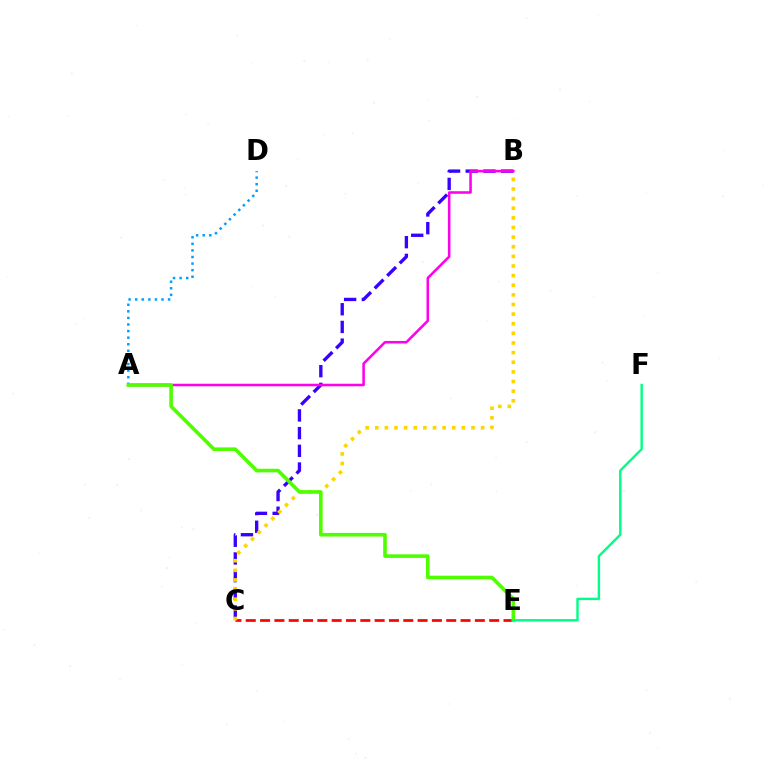{('B', 'C'): [{'color': '#3700ff', 'line_style': 'dashed', 'thickness': 2.4}, {'color': '#ffd500', 'line_style': 'dotted', 'thickness': 2.62}], ('C', 'E'): [{'color': '#ff0000', 'line_style': 'dashed', 'thickness': 1.95}], ('A', 'D'): [{'color': '#009eff', 'line_style': 'dotted', 'thickness': 1.79}], ('A', 'B'): [{'color': '#ff00ed', 'line_style': 'solid', 'thickness': 1.84}], ('A', 'E'): [{'color': '#4fff00', 'line_style': 'solid', 'thickness': 2.6}], ('E', 'F'): [{'color': '#00ff86', 'line_style': 'solid', 'thickness': 1.74}]}